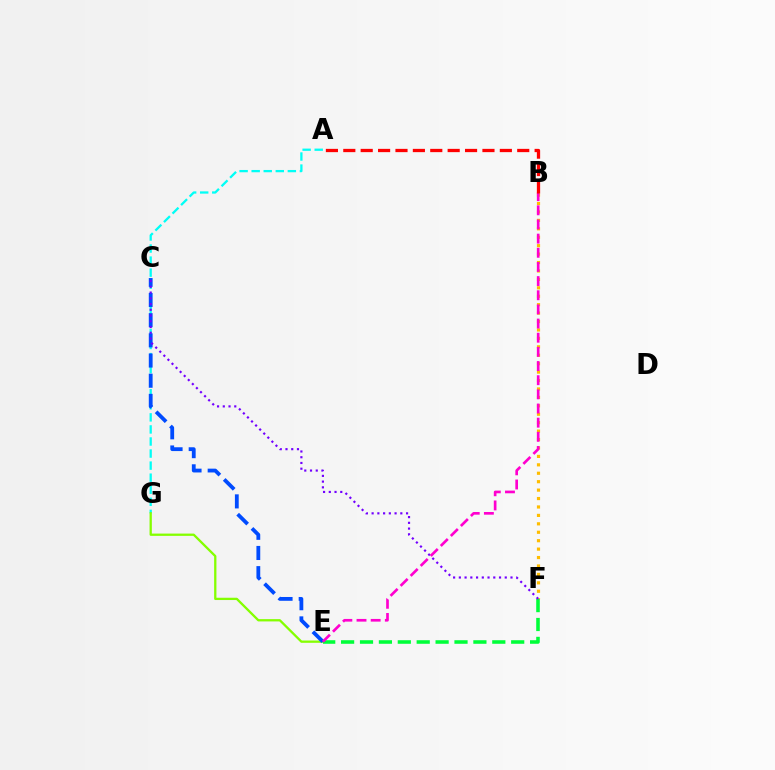{('A', 'G'): [{'color': '#00fff6', 'line_style': 'dashed', 'thickness': 1.64}], ('E', 'G'): [{'color': '#84ff00', 'line_style': 'solid', 'thickness': 1.65}], ('B', 'F'): [{'color': '#ffbd00', 'line_style': 'dotted', 'thickness': 2.29}], ('C', 'E'): [{'color': '#004bff', 'line_style': 'dashed', 'thickness': 2.74}], ('E', 'F'): [{'color': '#00ff39', 'line_style': 'dashed', 'thickness': 2.57}], ('C', 'F'): [{'color': '#7200ff', 'line_style': 'dotted', 'thickness': 1.56}], ('B', 'E'): [{'color': '#ff00cf', 'line_style': 'dashed', 'thickness': 1.92}], ('A', 'B'): [{'color': '#ff0000', 'line_style': 'dashed', 'thickness': 2.36}]}